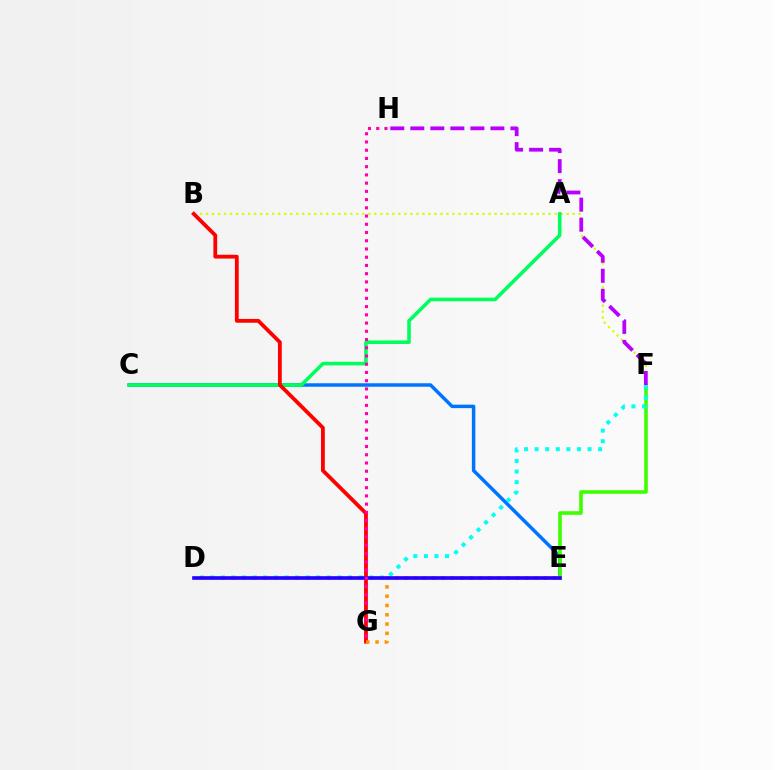{('C', 'E'): [{'color': '#0074ff', 'line_style': 'solid', 'thickness': 2.5}], ('E', 'F'): [{'color': '#3dff00', 'line_style': 'solid', 'thickness': 2.6}], ('B', 'F'): [{'color': '#d1ff00', 'line_style': 'dotted', 'thickness': 1.63}], ('A', 'C'): [{'color': '#00ff5c', 'line_style': 'solid', 'thickness': 2.58}], ('B', 'G'): [{'color': '#ff0000', 'line_style': 'solid', 'thickness': 2.74}], ('F', 'H'): [{'color': '#b900ff', 'line_style': 'dashed', 'thickness': 2.72}], ('D', 'F'): [{'color': '#00fff6', 'line_style': 'dotted', 'thickness': 2.88}], ('E', 'G'): [{'color': '#ff9400', 'line_style': 'dotted', 'thickness': 2.53}], ('D', 'E'): [{'color': '#2500ff', 'line_style': 'solid', 'thickness': 2.62}], ('G', 'H'): [{'color': '#ff00ac', 'line_style': 'dotted', 'thickness': 2.24}]}